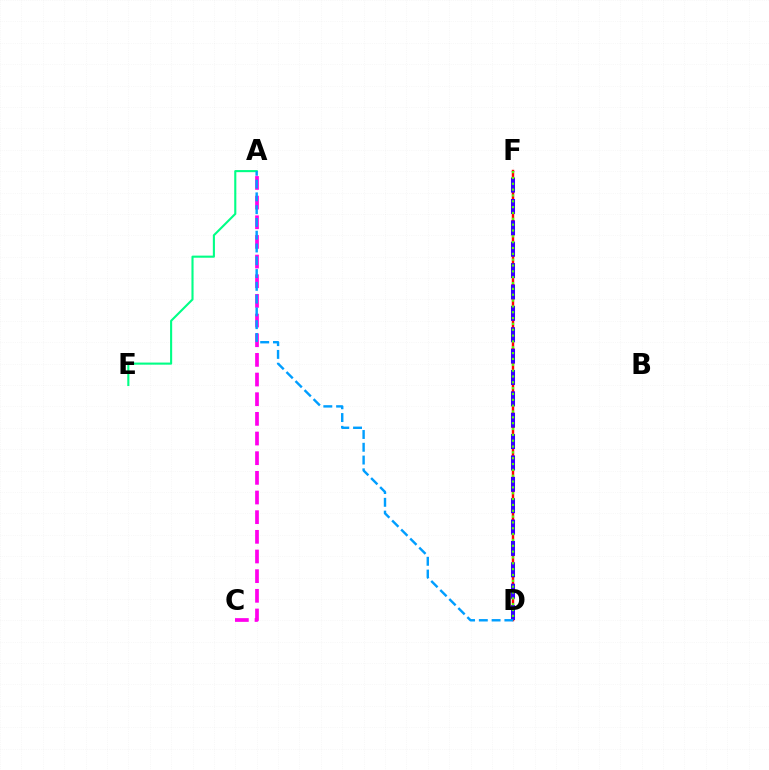{('D', 'F'): [{'color': '#ffd500', 'line_style': 'dotted', 'thickness': 2.91}, {'color': '#ff0000', 'line_style': 'solid', 'thickness': 1.74}, {'color': '#3700ff', 'line_style': 'dashed', 'thickness': 2.9}, {'color': '#4fff00', 'line_style': 'dotted', 'thickness': 1.59}], ('A', 'C'): [{'color': '#ff00ed', 'line_style': 'dashed', 'thickness': 2.67}], ('A', 'E'): [{'color': '#00ff86', 'line_style': 'solid', 'thickness': 1.52}], ('A', 'D'): [{'color': '#009eff', 'line_style': 'dashed', 'thickness': 1.74}]}